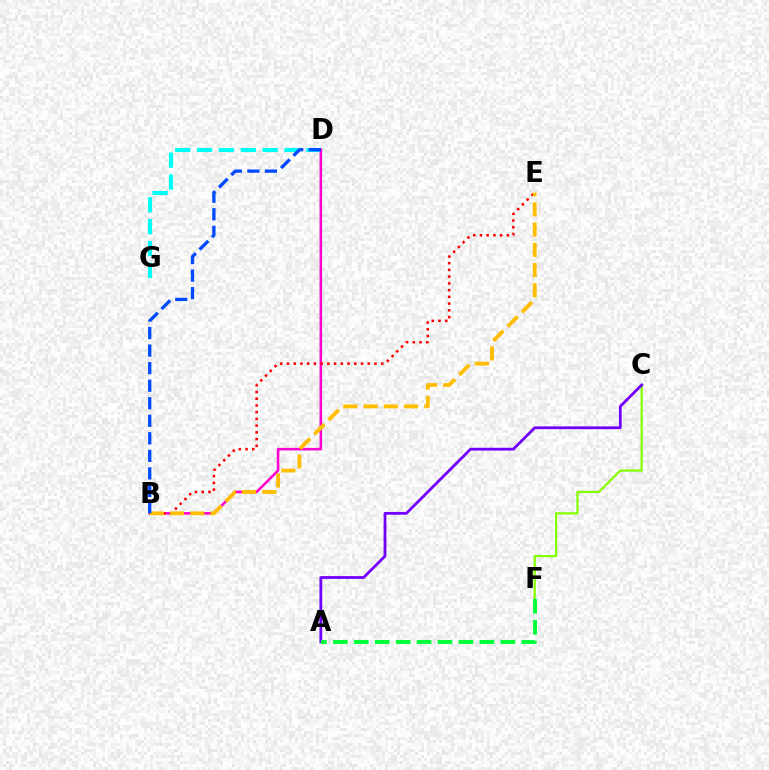{('C', 'F'): [{'color': '#84ff00', 'line_style': 'solid', 'thickness': 1.6}], ('D', 'G'): [{'color': '#00fff6', 'line_style': 'dashed', 'thickness': 2.97}], ('B', 'D'): [{'color': '#ff00cf', 'line_style': 'solid', 'thickness': 1.85}, {'color': '#004bff', 'line_style': 'dashed', 'thickness': 2.38}], ('B', 'E'): [{'color': '#ff0000', 'line_style': 'dotted', 'thickness': 1.83}, {'color': '#ffbd00', 'line_style': 'dashed', 'thickness': 2.75}], ('A', 'C'): [{'color': '#7200ff', 'line_style': 'solid', 'thickness': 2.01}], ('A', 'F'): [{'color': '#00ff39', 'line_style': 'dashed', 'thickness': 2.85}]}